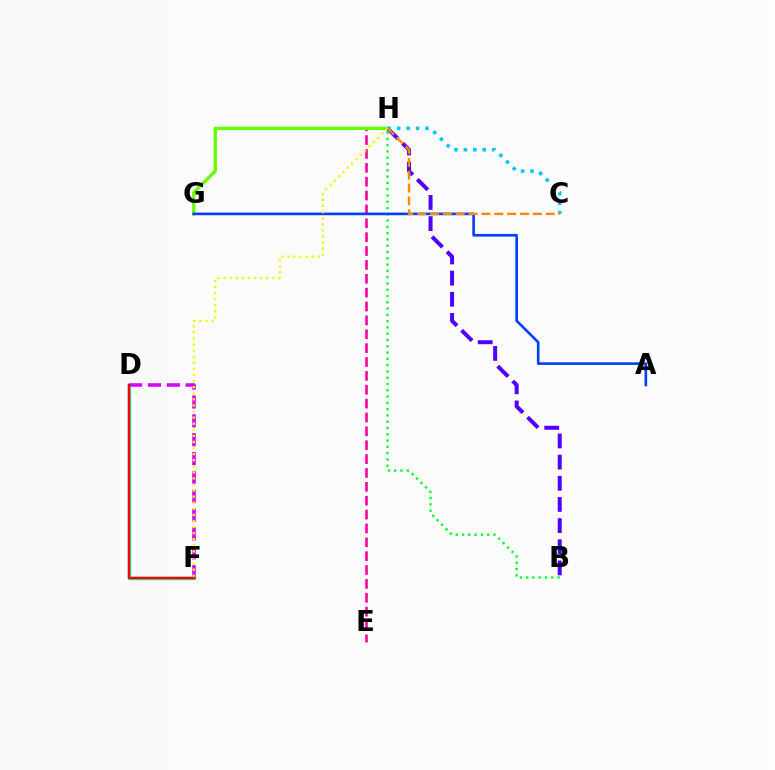{('D', 'F'): [{'color': '#00ffaf', 'line_style': 'solid', 'thickness': 2.41}, {'color': '#d600ff', 'line_style': 'dashed', 'thickness': 2.56}, {'color': '#ff0000', 'line_style': 'solid', 'thickness': 1.79}], ('E', 'H'): [{'color': '#ff00a0', 'line_style': 'dashed', 'thickness': 1.88}], ('B', 'H'): [{'color': '#4f00ff', 'line_style': 'dashed', 'thickness': 2.87}, {'color': '#00ff27', 'line_style': 'dotted', 'thickness': 1.71}], ('G', 'H'): [{'color': '#66ff00', 'line_style': 'solid', 'thickness': 2.38}], ('C', 'H'): [{'color': '#00c7ff', 'line_style': 'dotted', 'thickness': 2.56}, {'color': '#ff8800', 'line_style': 'dashed', 'thickness': 1.74}], ('A', 'G'): [{'color': '#003fff', 'line_style': 'solid', 'thickness': 1.9}], ('F', 'H'): [{'color': '#eeff00', 'line_style': 'dotted', 'thickness': 1.65}]}